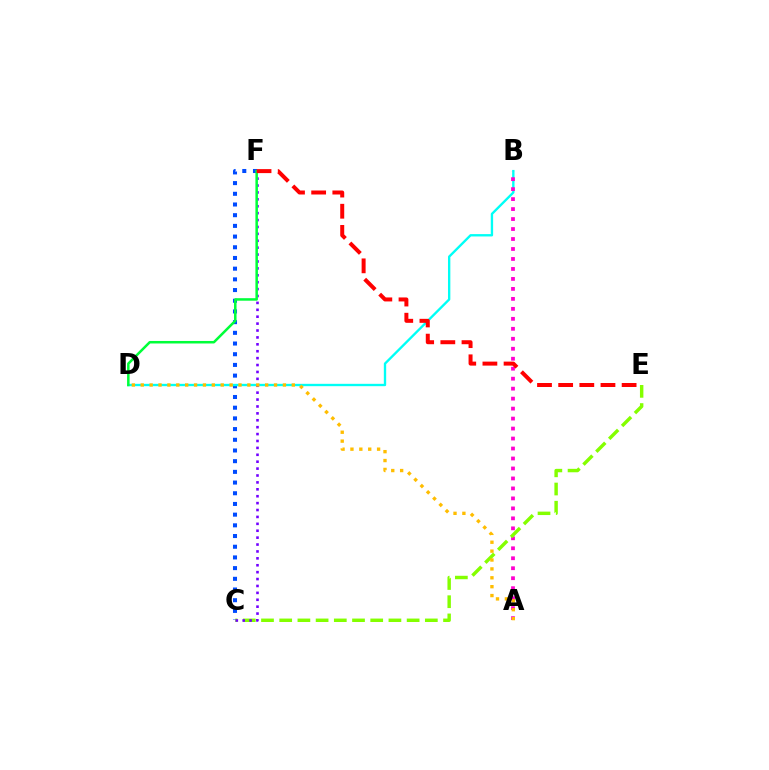{('C', 'F'): [{'color': '#004bff', 'line_style': 'dotted', 'thickness': 2.91}, {'color': '#7200ff', 'line_style': 'dotted', 'thickness': 1.88}], ('B', 'D'): [{'color': '#00fff6', 'line_style': 'solid', 'thickness': 1.69}], ('A', 'B'): [{'color': '#ff00cf', 'line_style': 'dotted', 'thickness': 2.71}], ('C', 'E'): [{'color': '#84ff00', 'line_style': 'dashed', 'thickness': 2.47}], ('D', 'F'): [{'color': '#00ff39', 'line_style': 'solid', 'thickness': 1.81}], ('A', 'D'): [{'color': '#ffbd00', 'line_style': 'dotted', 'thickness': 2.41}], ('E', 'F'): [{'color': '#ff0000', 'line_style': 'dashed', 'thickness': 2.87}]}